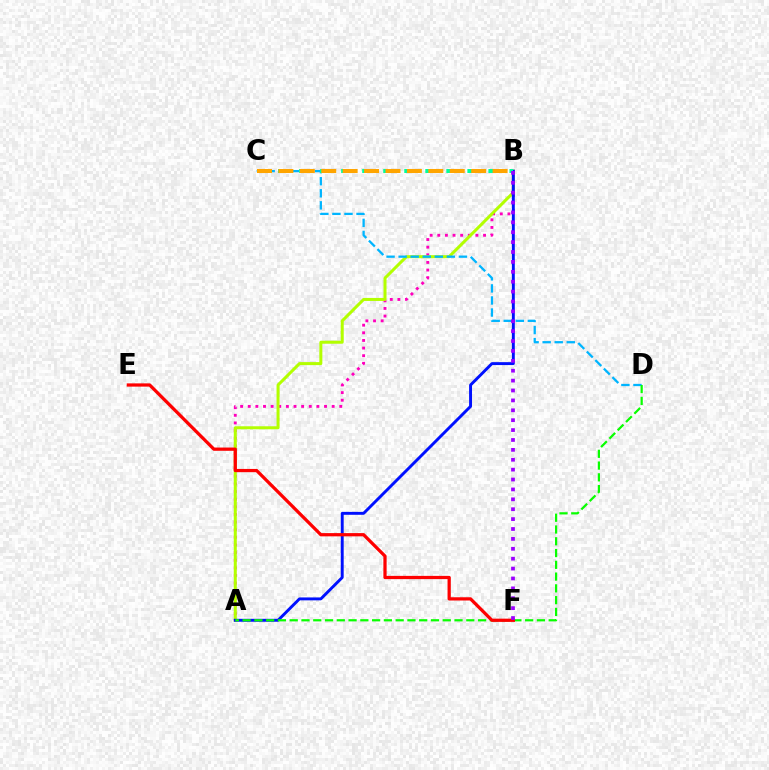{('A', 'B'): [{'color': '#ff00bd', 'line_style': 'dotted', 'thickness': 2.07}, {'color': '#b3ff00', 'line_style': 'solid', 'thickness': 2.17}, {'color': '#0010ff', 'line_style': 'solid', 'thickness': 2.1}], ('C', 'D'): [{'color': '#00b5ff', 'line_style': 'dashed', 'thickness': 1.64}], ('B', 'C'): [{'color': '#00ff9d', 'line_style': 'dashed', 'thickness': 2.86}, {'color': '#ffa500', 'line_style': 'dashed', 'thickness': 2.91}], ('A', 'D'): [{'color': '#08ff00', 'line_style': 'dashed', 'thickness': 1.6}], ('E', 'F'): [{'color': '#ff0000', 'line_style': 'solid', 'thickness': 2.34}], ('B', 'F'): [{'color': '#9b00ff', 'line_style': 'dotted', 'thickness': 2.69}]}